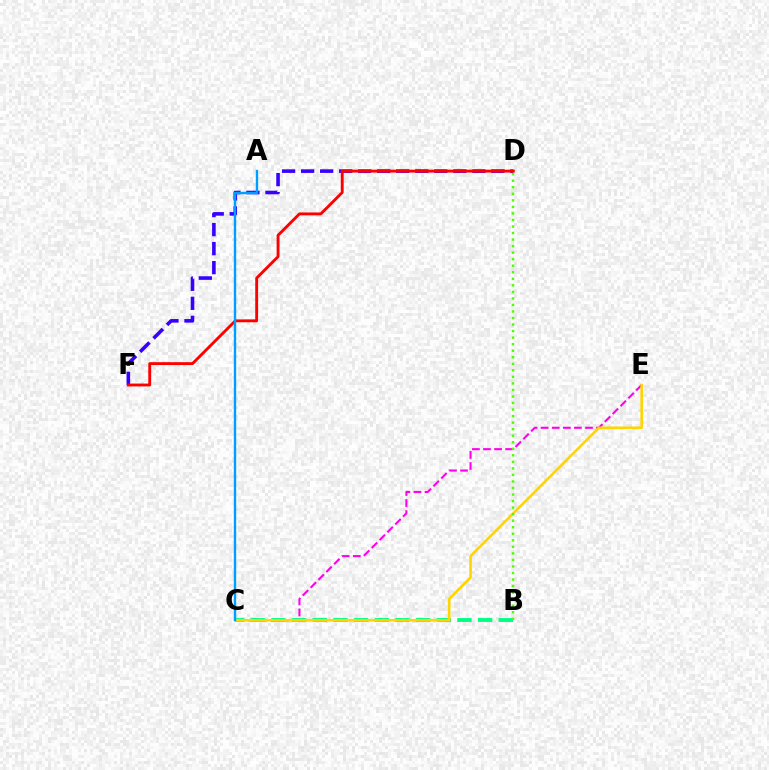{('D', 'F'): [{'color': '#3700ff', 'line_style': 'dashed', 'thickness': 2.58}, {'color': '#ff0000', 'line_style': 'solid', 'thickness': 2.07}], ('C', 'E'): [{'color': '#ff00ed', 'line_style': 'dashed', 'thickness': 1.51}, {'color': '#ffd500', 'line_style': 'solid', 'thickness': 1.87}], ('B', 'C'): [{'color': '#00ff86', 'line_style': 'dashed', 'thickness': 2.81}], ('A', 'C'): [{'color': '#009eff', 'line_style': 'solid', 'thickness': 1.71}], ('B', 'D'): [{'color': '#4fff00', 'line_style': 'dotted', 'thickness': 1.78}]}